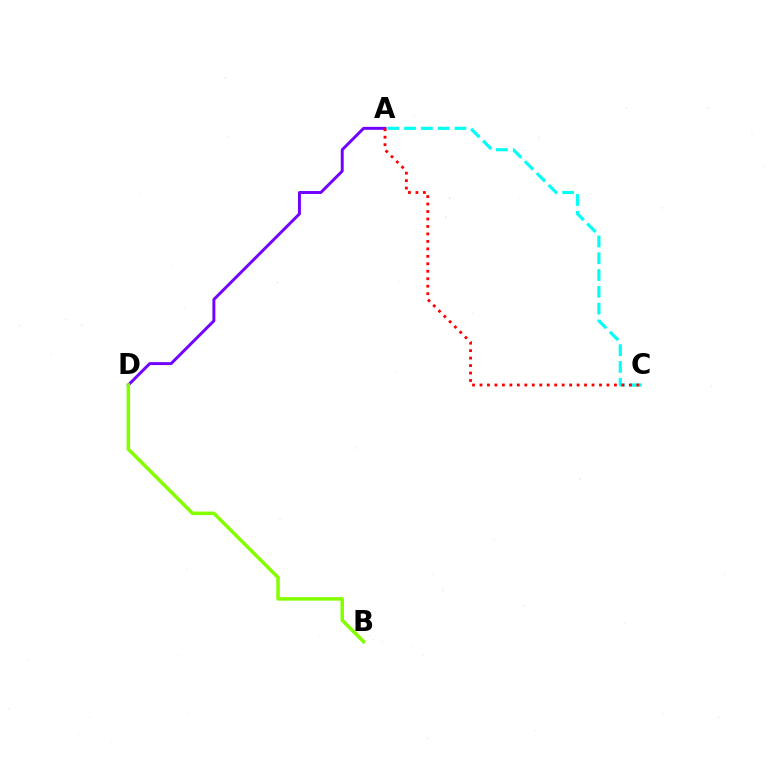{('A', 'D'): [{'color': '#7200ff', 'line_style': 'solid', 'thickness': 2.12}], ('A', 'C'): [{'color': '#00fff6', 'line_style': 'dashed', 'thickness': 2.28}, {'color': '#ff0000', 'line_style': 'dotted', 'thickness': 2.03}], ('B', 'D'): [{'color': '#84ff00', 'line_style': 'solid', 'thickness': 2.53}]}